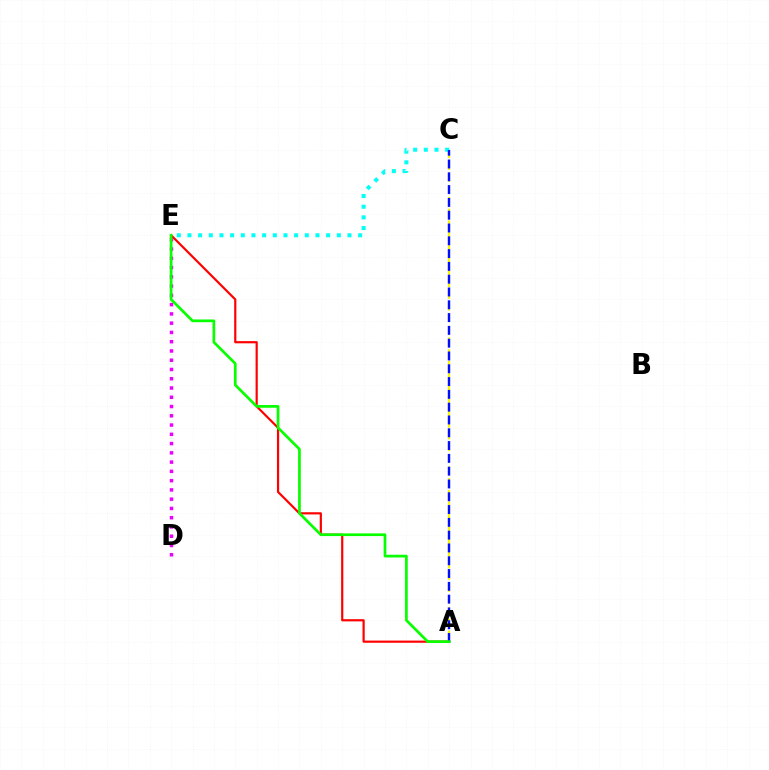{('A', 'E'): [{'color': '#ff0000', 'line_style': 'solid', 'thickness': 1.58}, {'color': '#08ff00', 'line_style': 'solid', 'thickness': 1.95}], ('A', 'C'): [{'color': '#fcf500', 'line_style': 'dashed', 'thickness': 1.59}, {'color': '#0010ff', 'line_style': 'dashed', 'thickness': 1.74}], ('C', 'E'): [{'color': '#00fff6', 'line_style': 'dotted', 'thickness': 2.9}], ('D', 'E'): [{'color': '#ee00ff', 'line_style': 'dotted', 'thickness': 2.52}]}